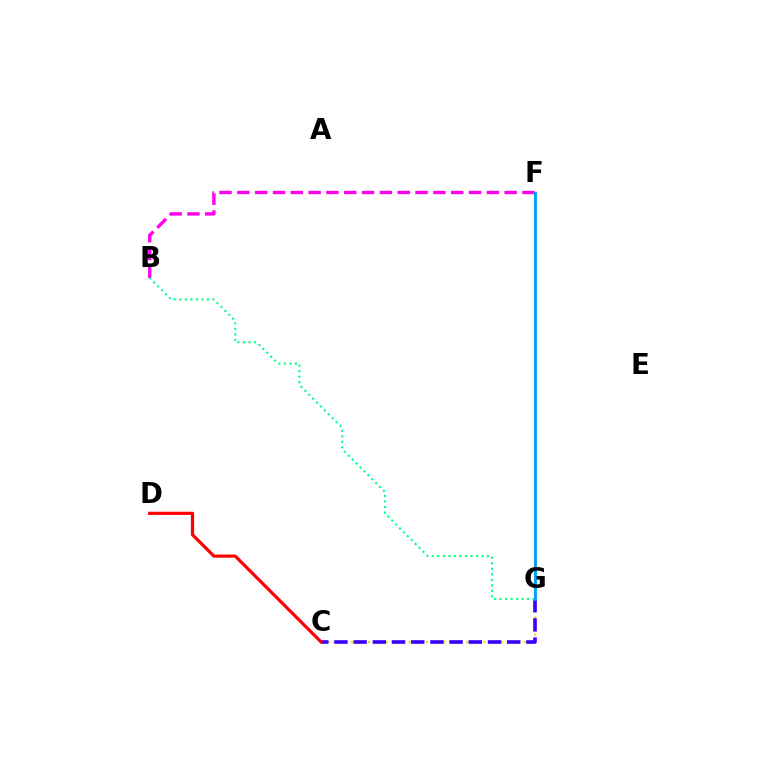{('B', 'F'): [{'color': '#ff00ed', 'line_style': 'dashed', 'thickness': 2.42}], ('C', 'G'): [{'color': '#ffd500', 'line_style': 'dotted', 'thickness': 1.57}, {'color': '#3700ff', 'line_style': 'dashed', 'thickness': 2.61}], ('B', 'G'): [{'color': '#00ff86', 'line_style': 'dotted', 'thickness': 1.5}], ('C', 'D'): [{'color': '#ff0000', 'line_style': 'solid', 'thickness': 2.3}], ('F', 'G'): [{'color': '#4fff00', 'line_style': 'solid', 'thickness': 1.6}, {'color': '#009eff', 'line_style': 'solid', 'thickness': 2.05}]}